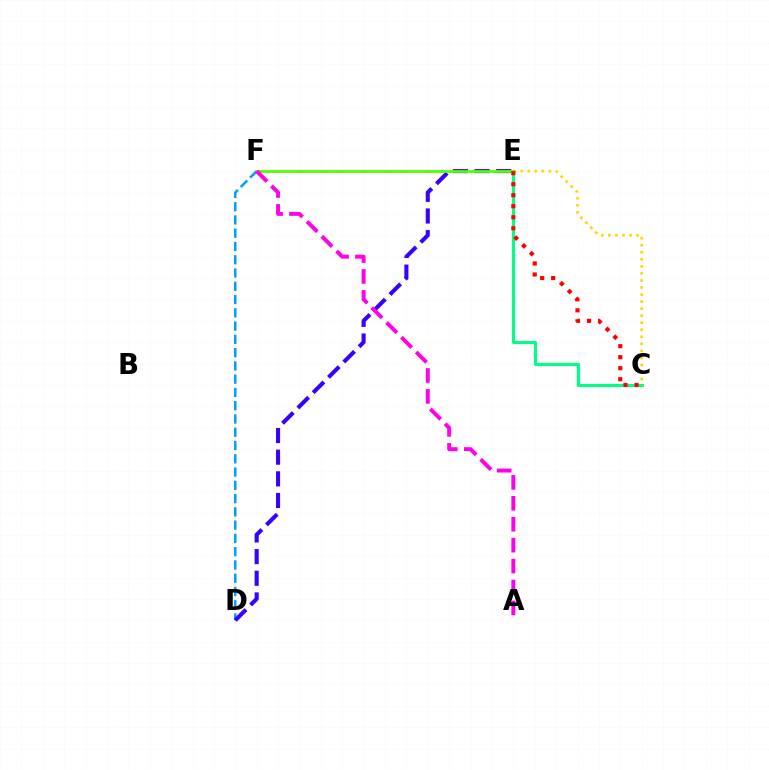{('D', 'F'): [{'color': '#009eff', 'line_style': 'dashed', 'thickness': 1.8}], ('C', 'E'): [{'color': '#00ff86', 'line_style': 'solid', 'thickness': 2.23}, {'color': '#ffd500', 'line_style': 'dotted', 'thickness': 1.91}, {'color': '#ff0000', 'line_style': 'dotted', 'thickness': 2.99}], ('D', 'E'): [{'color': '#3700ff', 'line_style': 'dashed', 'thickness': 2.94}], ('E', 'F'): [{'color': '#4fff00', 'line_style': 'solid', 'thickness': 2.01}], ('A', 'F'): [{'color': '#ff00ed', 'line_style': 'dashed', 'thickness': 2.84}]}